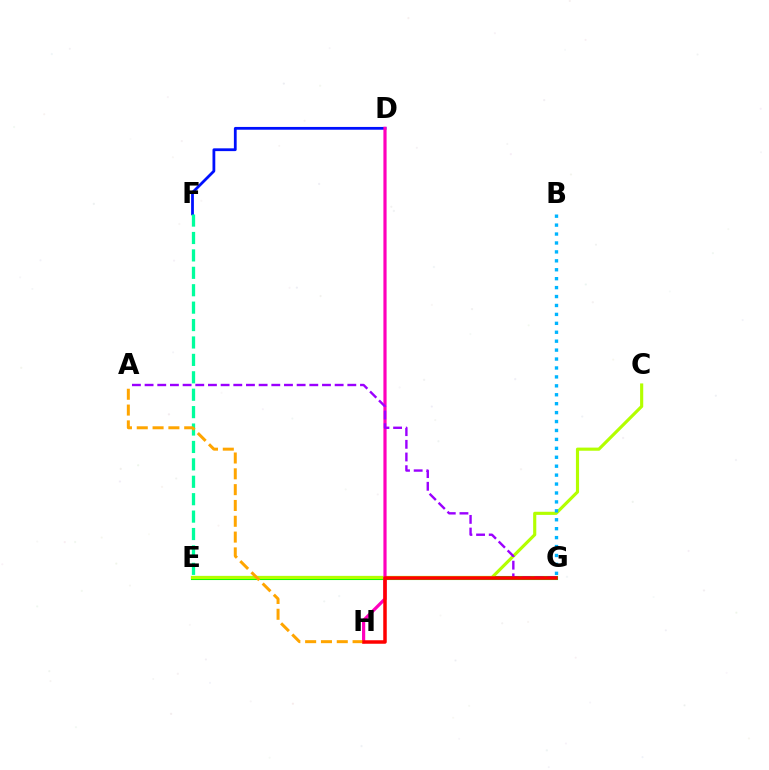{('E', 'G'): [{'color': '#08ff00', 'line_style': 'solid', 'thickness': 2.94}], ('D', 'F'): [{'color': '#0010ff', 'line_style': 'solid', 'thickness': 2.0}], ('C', 'E'): [{'color': '#b3ff00', 'line_style': 'solid', 'thickness': 2.26}], ('B', 'G'): [{'color': '#00b5ff', 'line_style': 'dotted', 'thickness': 2.43}], ('D', 'H'): [{'color': '#ff00bd', 'line_style': 'solid', 'thickness': 2.3}], ('E', 'F'): [{'color': '#00ff9d', 'line_style': 'dashed', 'thickness': 2.37}], ('A', 'H'): [{'color': '#ffa500', 'line_style': 'dashed', 'thickness': 2.15}], ('A', 'G'): [{'color': '#9b00ff', 'line_style': 'dashed', 'thickness': 1.72}], ('G', 'H'): [{'color': '#ff0000', 'line_style': 'solid', 'thickness': 2.52}]}